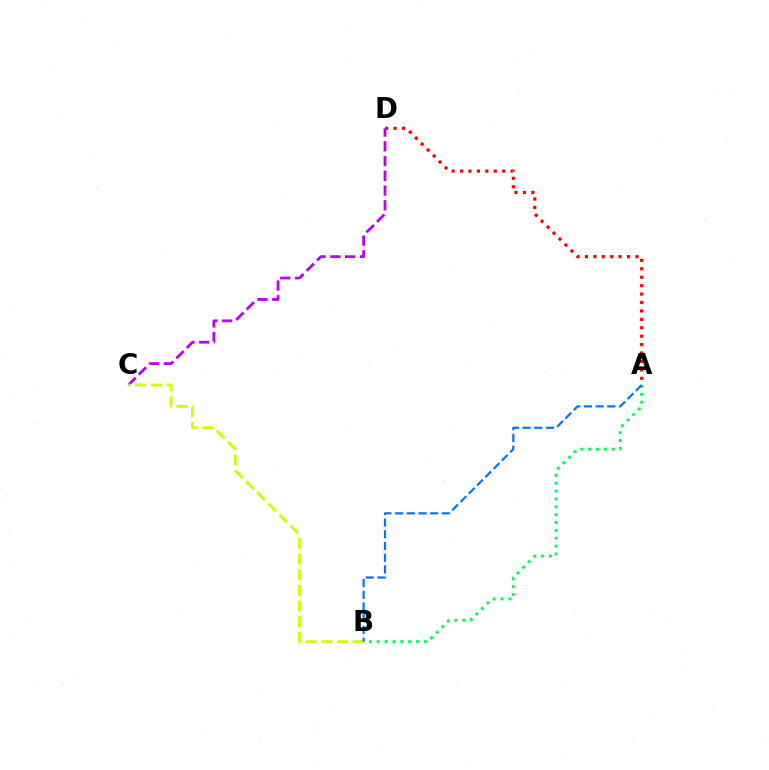{('A', 'D'): [{'color': '#ff0000', 'line_style': 'dotted', 'thickness': 2.29}], ('C', 'D'): [{'color': '#b900ff', 'line_style': 'dashed', 'thickness': 2.0}], ('B', 'C'): [{'color': '#d1ff00', 'line_style': 'dashed', 'thickness': 2.13}], ('A', 'B'): [{'color': '#00ff5c', 'line_style': 'dotted', 'thickness': 2.14}, {'color': '#0074ff', 'line_style': 'dashed', 'thickness': 1.59}]}